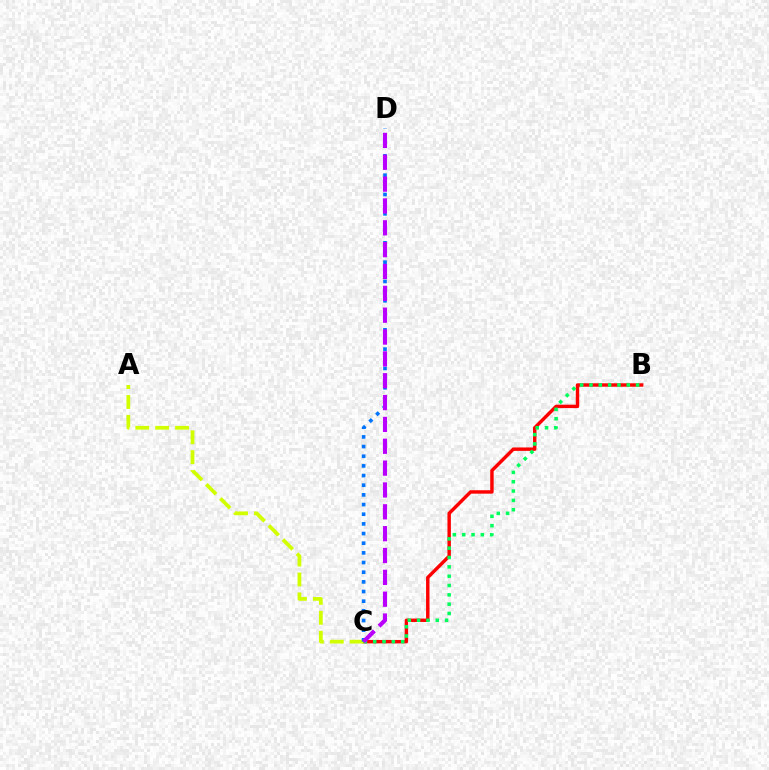{('B', 'C'): [{'color': '#ff0000', 'line_style': 'solid', 'thickness': 2.46}, {'color': '#00ff5c', 'line_style': 'dotted', 'thickness': 2.54}], ('A', 'C'): [{'color': '#d1ff00', 'line_style': 'dashed', 'thickness': 2.7}], ('C', 'D'): [{'color': '#0074ff', 'line_style': 'dotted', 'thickness': 2.63}, {'color': '#b900ff', 'line_style': 'dashed', 'thickness': 2.97}]}